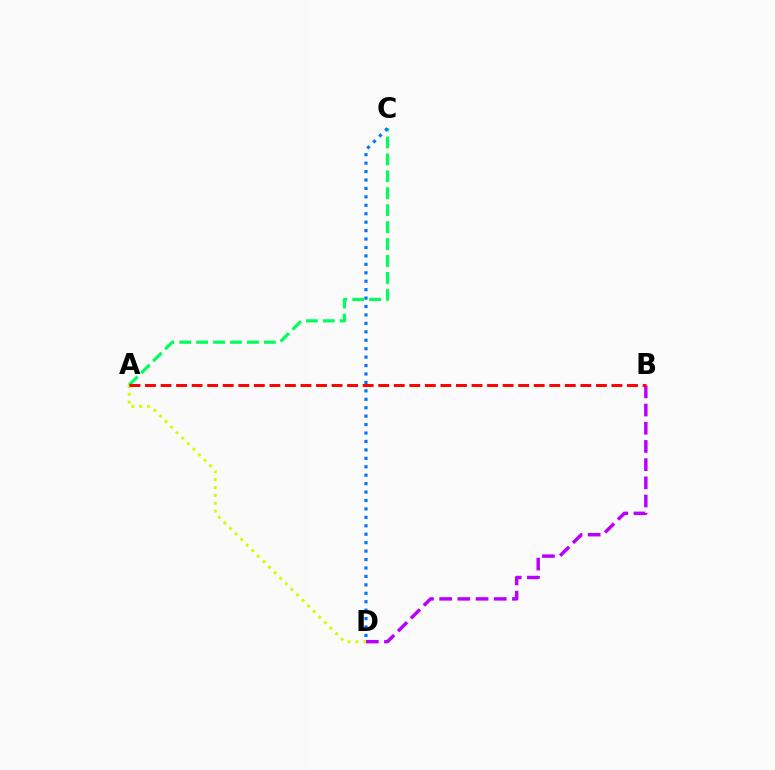{('A', 'C'): [{'color': '#00ff5c', 'line_style': 'dashed', 'thickness': 2.3}], ('B', 'D'): [{'color': '#b900ff', 'line_style': 'dashed', 'thickness': 2.47}], ('A', 'D'): [{'color': '#d1ff00', 'line_style': 'dotted', 'thickness': 2.14}], ('A', 'B'): [{'color': '#ff0000', 'line_style': 'dashed', 'thickness': 2.11}], ('C', 'D'): [{'color': '#0074ff', 'line_style': 'dotted', 'thickness': 2.29}]}